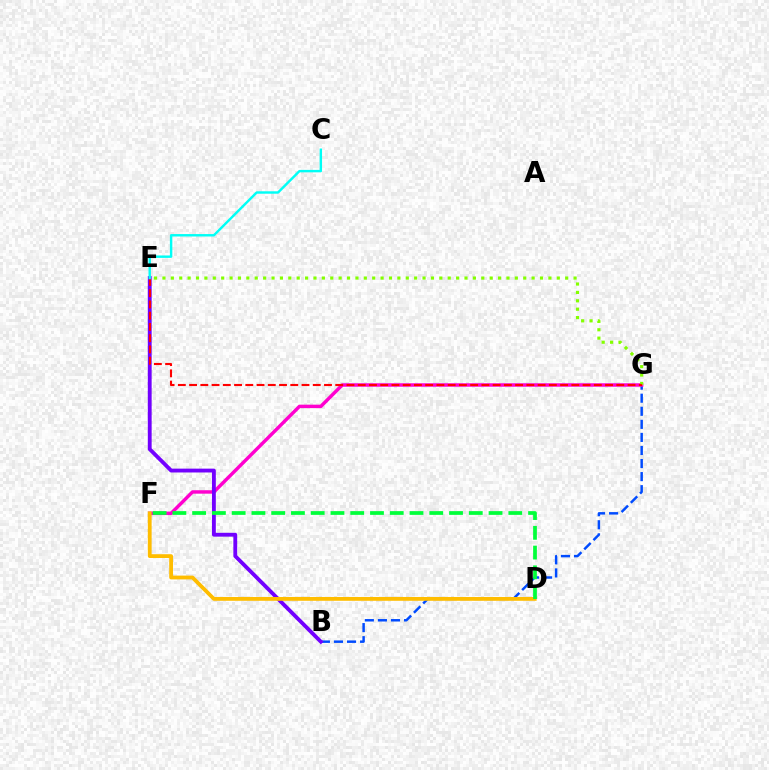{('B', 'G'): [{'color': '#004bff', 'line_style': 'dashed', 'thickness': 1.78}], ('F', 'G'): [{'color': '#ff00cf', 'line_style': 'solid', 'thickness': 2.49}], ('B', 'E'): [{'color': '#7200ff', 'line_style': 'solid', 'thickness': 2.77}], ('E', 'G'): [{'color': '#84ff00', 'line_style': 'dotted', 'thickness': 2.28}, {'color': '#ff0000', 'line_style': 'dashed', 'thickness': 1.53}], ('D', 'F'): [{'color': '#ffbd00', 'line_style': 'solid', 'thickness': 2.74}, {'color': '#00ff39', 'line_style': 'dashed', 'thickness': 2.68}], ('C', 'E'): [{'color': '#00fff6', 'line_style': 'solid', 'thickness': 1.74}]}